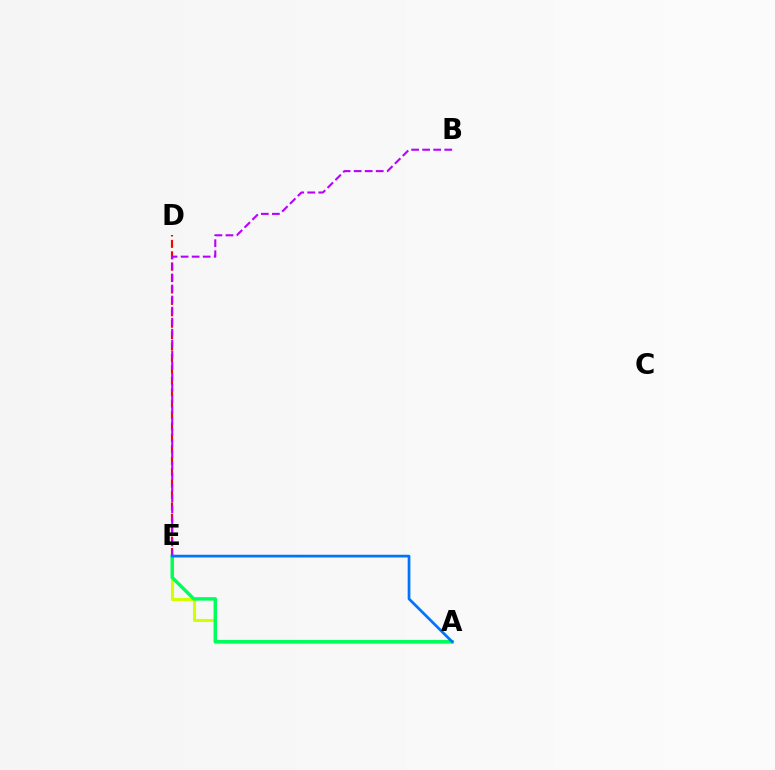{('D', 'E'): [{'color': '#ff0000', 'line_style': 'dashed', 'thickness': 1.55}], ('A', 'E'): [{'color': '#d1ff00', 'line_style': 'solid', 'thickness': 2.23}, {'color': '#00ff5c', 'line_style': 'solid', 'thickness': 2.48}, {'color': '#0074ff', 'line_style': 'solid', 'thickness': 1.95}], ('B', 'E'): [{'color': '#b900ff', 'line_style': 'dashed', 'thickness': 1.5}]}